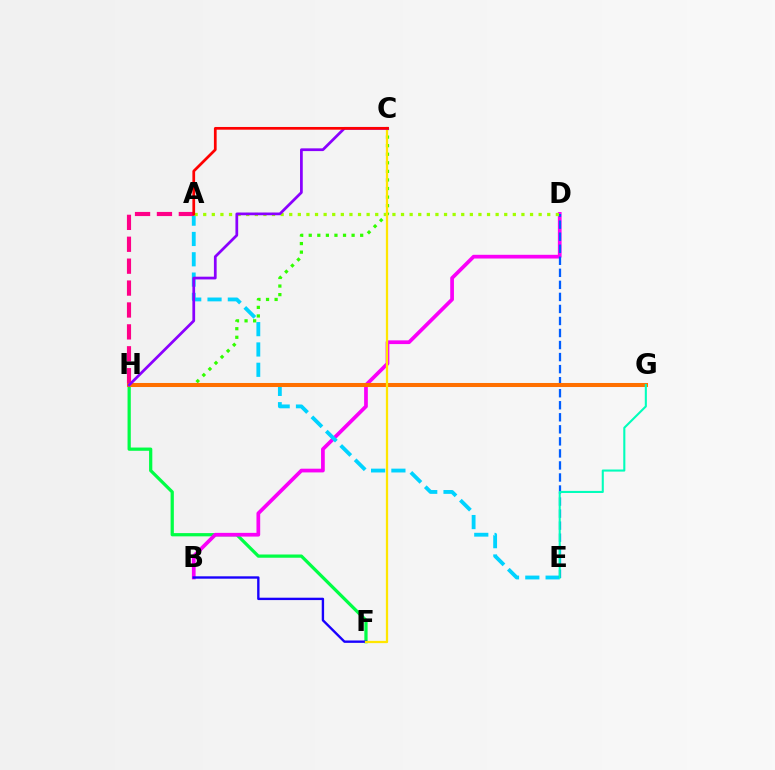{('F', 'H'): [{'color': '#00ff45', 'line_style': 'solid', 'thickness': 2.33}], ('B', 'D'): [{'color': '#fa00f9', 'line_style': 'solid', 'thickness': 2.68}], ('A', 'E'): [{'color': '#00d3ff', 'line_style': 'dashed', 'thickness': 2.76}], ('D', 'E'): [{'color': '#005dff', 'line_style': 'dashed', 'thickness': 1.64}], ('C', 'H'): [{'color': '#31ff00', 'line_style': 'dotted', 'thickness': 2.33}, {'color': '#8a00ff', 'line_style': 'solid', 'thickness': 1.97}], ('B', 'F'): [{'color': '#1900ff', 'line_style': 'solid', 'thickness': 1.71}], ('G', 'H'): [{'color': '#ff7000', 'line_style': 'solid', 'thickness': 2.91}], ('A', 'D'): [{'color': '#a2ff00', 'line_style': 'dotted', 'thickness': 2.34}], ('A', 'H'): [{'color': '#ff0088', 'line_style': 'dashed', 'thickness': 2.98}], ('C', 'F'): [{'color': '#ffe600', 'line_style': 'solid', 'thickness': 1.63}], ('E', 'G'): [{'color': '#00ffbb', 'line_style': 'solid', 'thickness': 1.5}], ('A', 'C'): [{'color': '#ff0000', 'line_style': 'solid', 'thickness': 1.96}]}